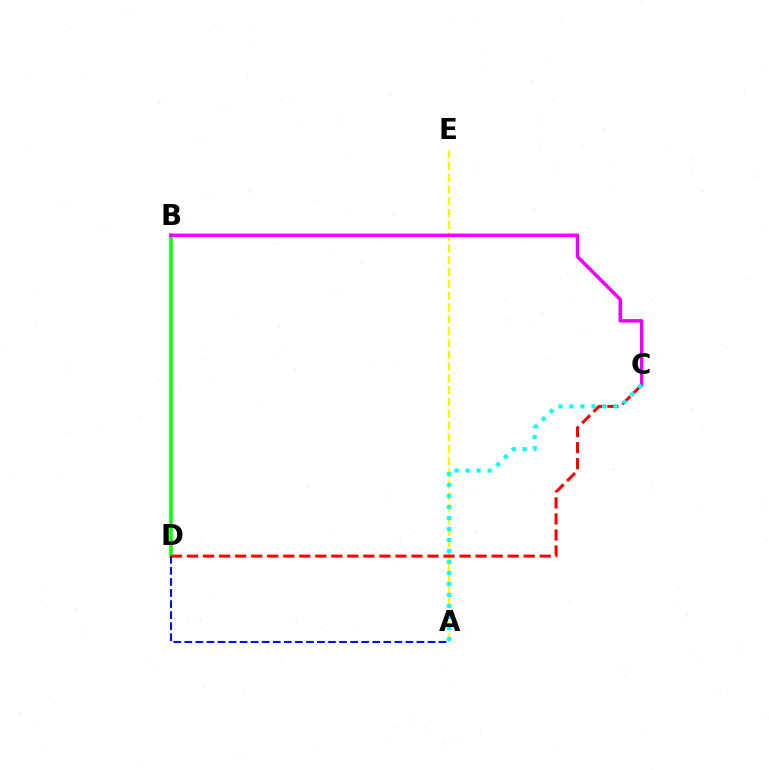{('A', 'E'): [{'color': '#fcf500', 'line_style': 'dashed', 'thickness': 1.6}], ('B', 'D'): [{'color': '#08ff00', 'line_style': 'solid', 'thickness': 2.55}], ('A', 'D'): [{'color': '#0010ff', 'line_style': 'dashed', 'thickness': 1.5}], ('C', 'D'): [{'color': '#ff0000', 'line_style': 'dashed', 'thickness': 2.18}], ('B', 'C'): [{'color': '#ee00ff', 'line_style': 'solid', 'thickness': 2.48}], ('A', 'C'): [{'color': '#00fff6', 'line_style': 'dotted', 'thickness': 2.99}]}